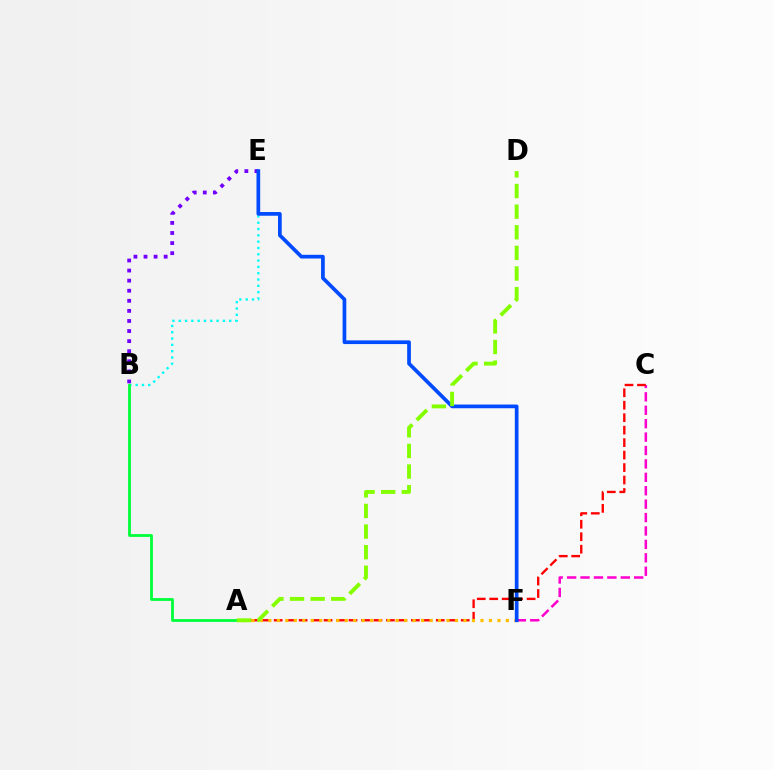{('C', 'F'): [{'color': '#ff00cf', 'line_style': 'dashed', 'thickness': 1.82}], ('B', 'E'): [{'color': '#00fff6', 'line_style': 'dotted', 'thickness': 1.71}, {'color': '#7200ff', 'line_style': 'dotted', 'thickness': 2.74}], ('A', 'C'): [{'color': '#ff0000', 'line_style': 'dashed', 'thickness': 1.69}], ('A', 'B'): [{'color': '#00ff39', 'line_style': 'solid', 'thickness': 2.02}], ('A', 'F'): [{'color': '#ffbd00', 'line_style': 'dotted', 'thickness': 2.31}], ('E', 'F'): [{'color': '#004bff', 'line_style': 'solid', 'thickness': 2.67}], ('A', 'D'): [{'color': '#84ff00', 'line_style': 'dashed', 'thickness': 2.8}]}